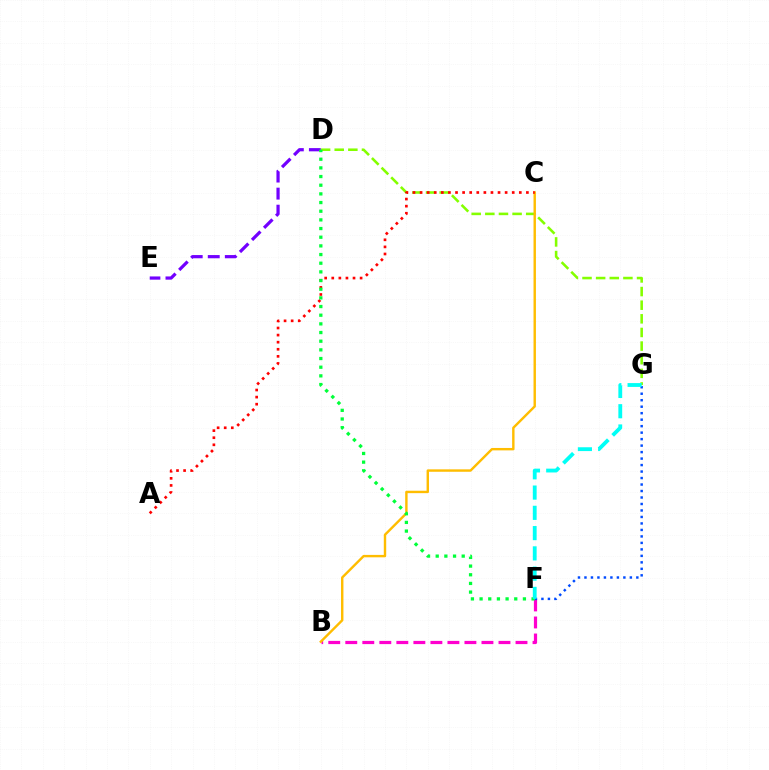{('D', 'E'): [{'color': '#7200ff', 'line_style': 'dashed', 'thickness': 2.32}], ('B', 'F'): [{'color': '#ff00cf', 'line_style': 'dashed', 'thickness': 2.31}], ('D', 'G'): [{'color': '#84ff00', 'line_style': 'dashed', 'thickness': 1.85}], ('B', 'C'): [{'color': '#ffbd00', 'line_style': 'solid', 'thickness': 1.74}], ('A', 'C'): [{'color': '#ff0000', 'line_style': 'dotted', 'thickness': 1.93}], ('F', 'G'): [{'color': '#004bff', 'line_style': 'dotted', 'thickness': 1.76}, {'color': '#00fff6', 'line_style': 'dashed', 'thickness': 2.75}], ('D', 'F'): [{'color': '#00ff39', 'line_style': 'dotted', 'thickness': 2.35}]}